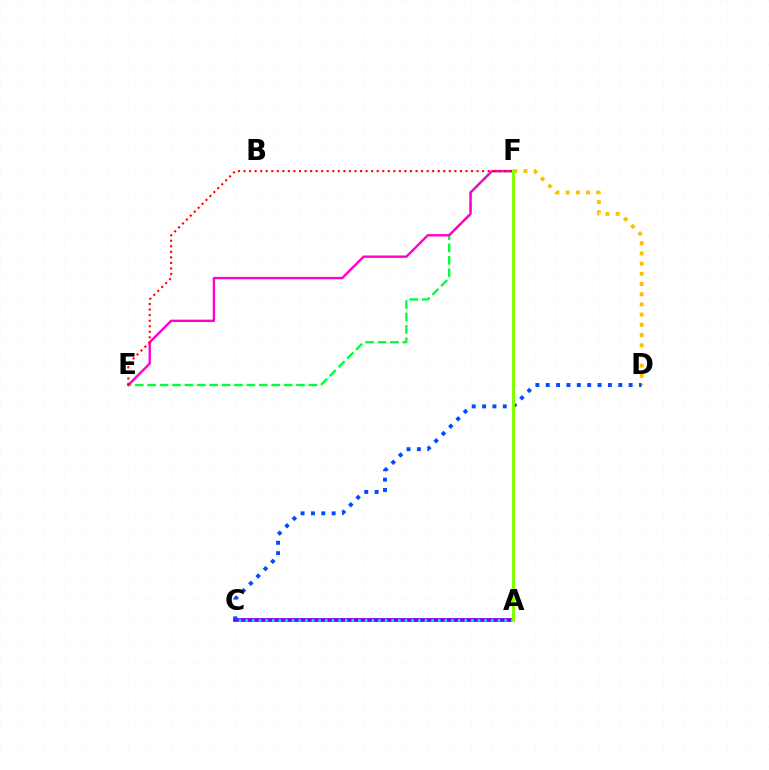{('D', 'F'): [{'color': '#ffbd00', 'line_style': 'dotted', 'thickness': 2.77}], ('E', 'F'): [{'color': '#00ff39', 'line_style': 'dashed', 'thickness': 1.69}, {'color': '#ff00cf', 'line_style': 'solid', 'thickness': 1.72}, {'color': '#ff0000', 'line_style': 'dotted', 'thickness': 1.51}], ('A', 'C'): [{'color': '#7200ff', 'line_style': 'solid', 'thickness': 2.69}, {'color': '#00fff6', 'line_style': 'dotted', 'thickness': 1.8}], ('C', 'D'): [{'color': '#004bff', 'line_style': 'dotted', 'thickness': 2.82}], ('A', 'F'): [{'color': '#84ff00', 'line_style': 'solid', 'thickness': 2.13}]}